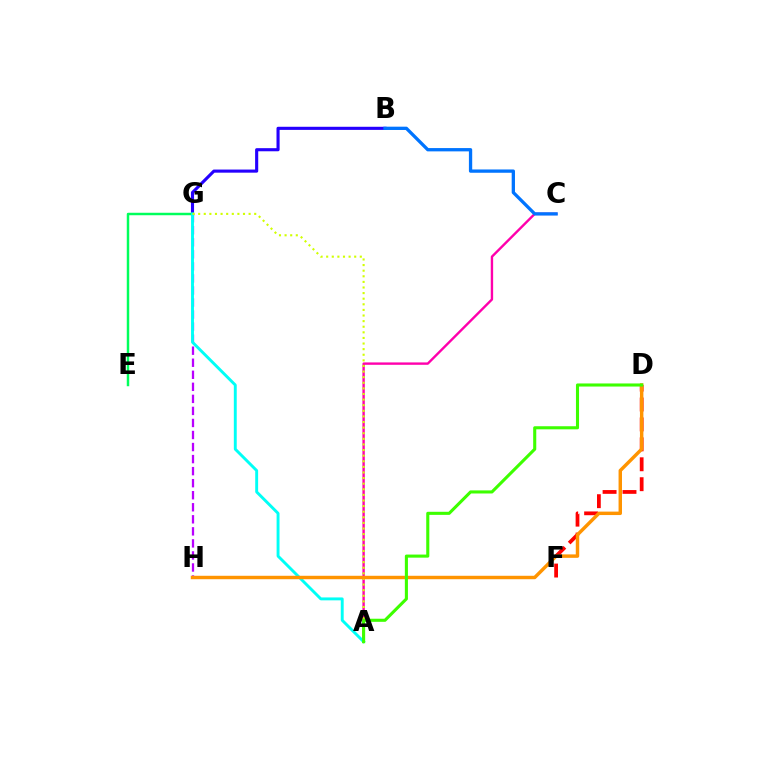{('B', 'G'): [{'color': '#2500ff', 'line_style': 'solid', 'thickness': 2.24}], ('A', 'C'): [{'color': '#ff00ac', 'line_style': 'solid', 'thickness': 1.72}], ('G', 'H'): [{'color': '#b900ff', 'line_style': 'dashed', 'thickness': 1.64}], ('E', 'G'): [{'color': '#00ff5c', 'line_style': 'solid', 'thickness': 1.78}], ('A', 'G'): [{'color': '#00fff6', 'line_style': 'solid', 'thickness': 2.09}, {'color': '#d1ff00', 'line_style': 'dotted', 'thickness': 1.52}], ('D', 'F'): [{'color': '#ff0000', 'line_style': 'dashed', 'thickness': 2.71}], ('D', 'H'): [{'color': '#ff9400', 'line_style': 'solid', 'thickness': 2.48}], ('B', 'C'): [{'color': '#0074ff', 'line_style': 'solid', 'thickness': 2.37}], ('A', 'D'): [{'color': '#3dff00', 'line_style': 'solid', 'thickness': 2.22}]}